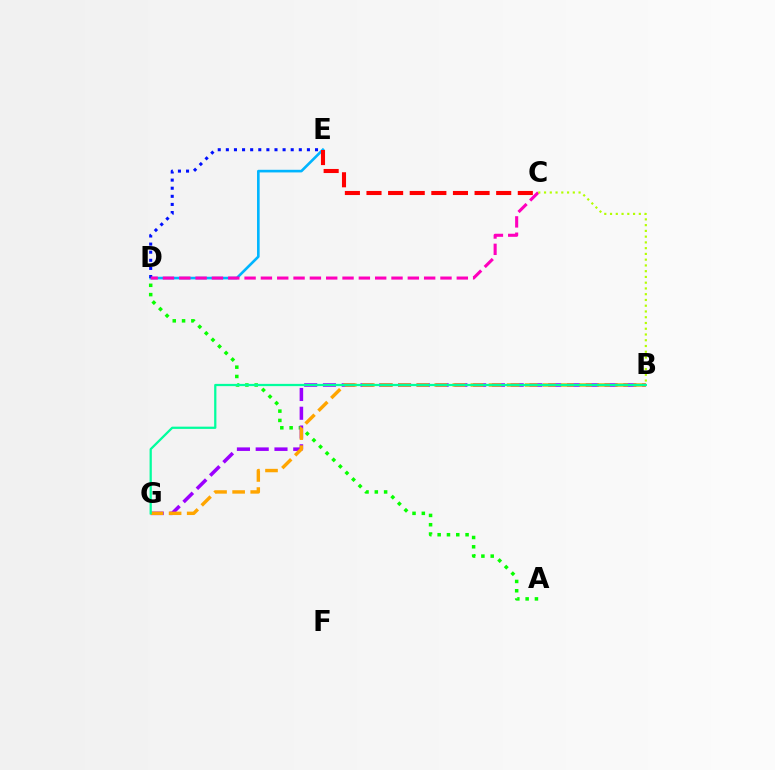{('A', 'D'): [{'color': '#08ff00', 'line_style': 'dotted', 'thickness': 2.53}], ('B', 'G'): [{'color': '#9b00ff', 'line_style': 'dashed', 'thickness': 2.55}, {'color': '#ffa500', 'line_style': 'dashed', 'thickness': 2.46}, {'color': '#00ff9d', 'line_style': 'solid', 'thickness': 1.62}], ('D', 'E'): [{'color': '#00b5ff', 'line_style': 'solid', 'thickness': 1.89}, {'color': '#0010ff', 'line_style': 'dotted', 'thickness': 2.2}], ('C', 'D'): [{'color': '#ff00bd', 'line_style': 'dashed', 'thickness': 2.22}], ('C', 'E'): [{'color': '#ff0000', 'line_style': 'dashed', 'thickness': 2.94}], ('B', 'C'): [{'color': '#b3ff00', 'line_style': 'dotted', 'thickness': 1.56}]}